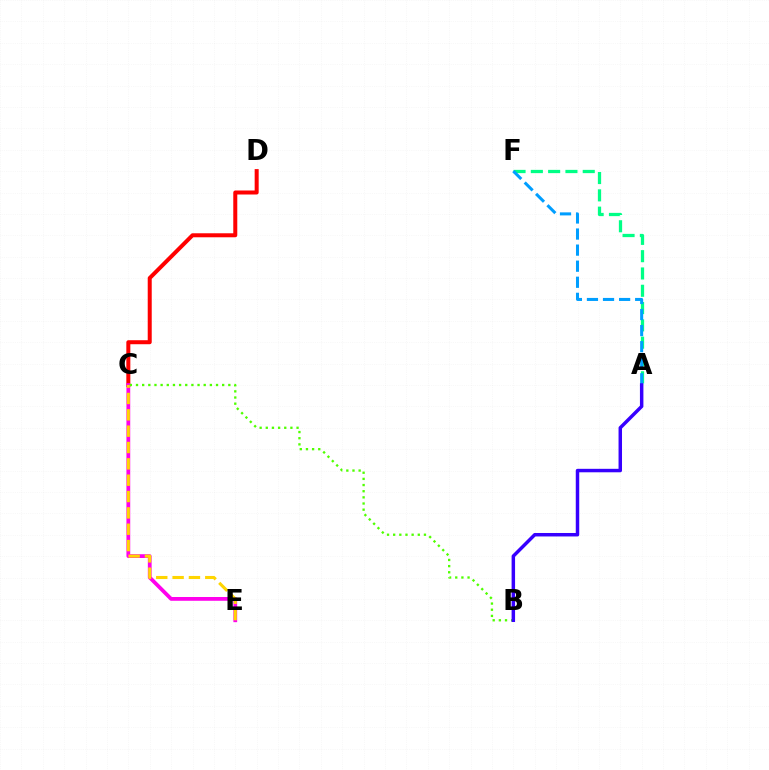{('C', 'D'): [{'color': '#ff0000', 'line_style': 'solid', 'thickness': 2.89}], ('C', 'E'): [{'color': '#ff00ed', 'line_style': 'solid', 'thickness': 2.72}, {'color': '#ffd500', 'line_style': 'dashed', 'thickness': 2.22}], ('B', 'C'): [{'color': '#4fff00', 'line_style': 'dotted', 'thickness': 1.67}], ('A', 'F'): [{'color': '#00ff86', 'line_style': 'dashed', 'thickness': 2.35}, {'color': '#009eff', 'line_style': 'dashed', 'thickness': 2.18}], ('A', 'B'): [{'color': '#3700ff', 'line_style': 'solid', 'thickness': 2.5}]}